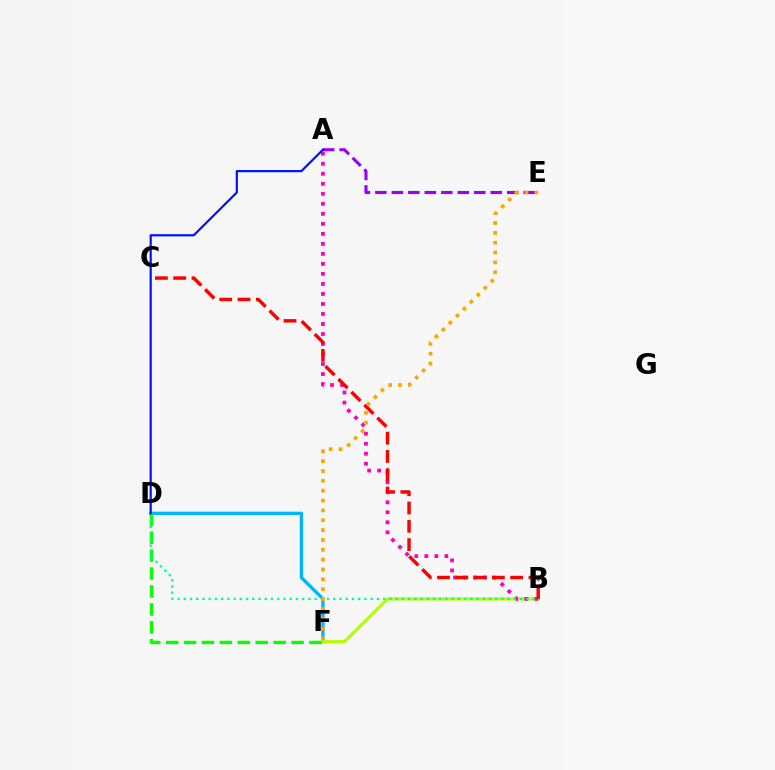{('D', 'F'): [{'color': '#00b5ff', 'line_style': 'solid', 'thickness': 2.37}, {'color': '#08ff00', 'line_style': 'dashed', 'thickness': 2.43}], ('B', 'F'): [{'color': '#b3ff00', 'line_style': 'solid', 'thickness': 2.26}], ('A', 'E'): [{'color': '#9b00ff', 'line_style': 'dashed', 'thickness': 2.24}], ('A', 'B'): [{'color': '#ff00bd', 'line_style': 'dotted', 'thickness': 2.72}], ('B', 'D'): [{'color': '#00ff9d', 'line_style': 'dotted', 'thickness': 1.69}], ('B', 'C'): [{'color': '#ff0000', 'line_style': 'dashed', 'thickness': 2.48}], ('E', 'F'): [{'color': '#ffa500', 'line_style': 'dotted', 'thickness': 2.68}], ('A', 'D'): [{'color': '#0010ff', 'line_style': 'solid', 'thickness': 1.58}]}